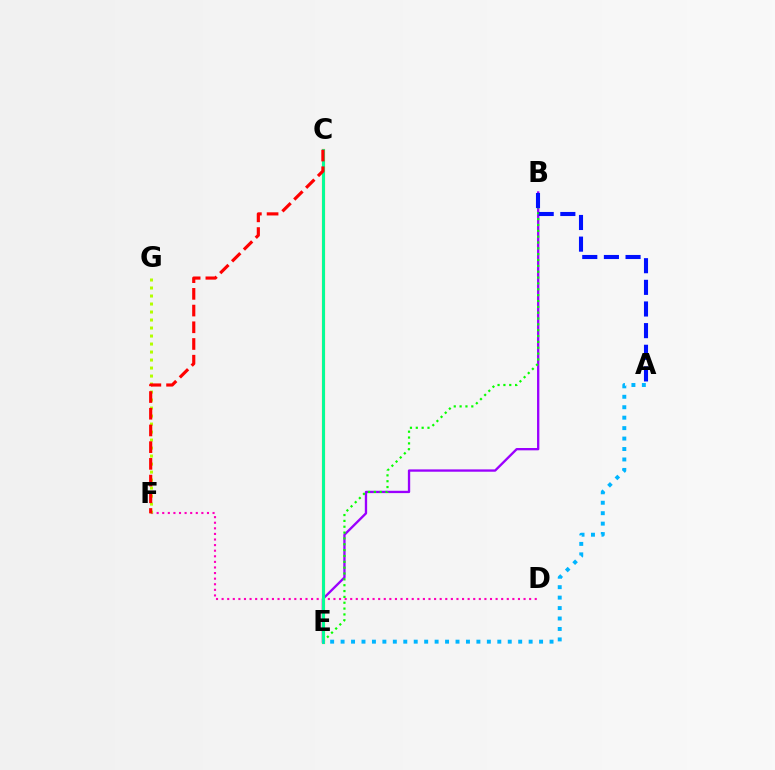{('D', 'F'): [{'color': '#ff00bd', 'line_style': 'dotted', 'thickness': 1.52}], ('B', 'E'): [{'color': '#9b00ff', 'line_style': 'solid', 'thickness': 1.68}, {'color': '#08ff00', 'line_style': 'dotted', 'thickness': 1.59}], ('C', 'E'): [{'color': '#ffa500', 'line_style': 'solid', 'thickness': 2.3}, {'color': '#00ff9d', 'line_style': 'solid', 'thickness': 2.08}], ('F', 'G'): [{'color': '#b3ff00', 'line_style': 'dotted', 'thickness': 2.17}], ('A', 'E'): [{'color': '#00b5ff', 'line_style': 'dotted', 'thickness': 2.84}], ('C', 'F'): [{'color': '#ff0000', 'line_style': 'dashed', 'thickness': 2.27}], ('A', 'B'): [{'color': '#0010ff', 'line_style': 'dashed', 'thickness': 2.94}]}